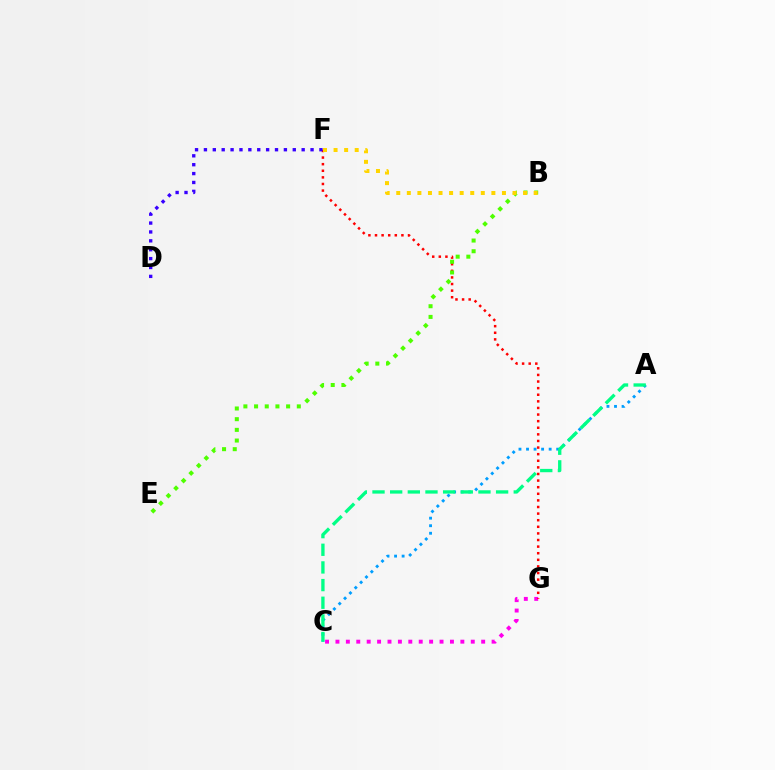{('A', 'C'): [{'color': '#009eff', 'line_style': 'dotted', 'thickness': 2.05}, {'color': '#00ff86', 'line_style': 'dashed', 'thickness': 2.4}], ('C', 'G'): [{'color': '#ff00ed', 'line_style': 'dotted', 'thickness': 2.83}], ('F', 'G'): [{'color': '#ff0000', 'line_style': 'dotted', 'thickness': 1.79}], ('B', 'E'): [{'color': '#4fff00', 'line_style': 'dotted', 'thickness': 2.9}], ('D', 'F'): [{'color': '#3700ff', 'line_style': 'dotted', 'thickness': 2.41}], ('B', 'F'): [{'color': '#ffd500', 'line_style': 'dotted', 'thickness': 2.87}]}